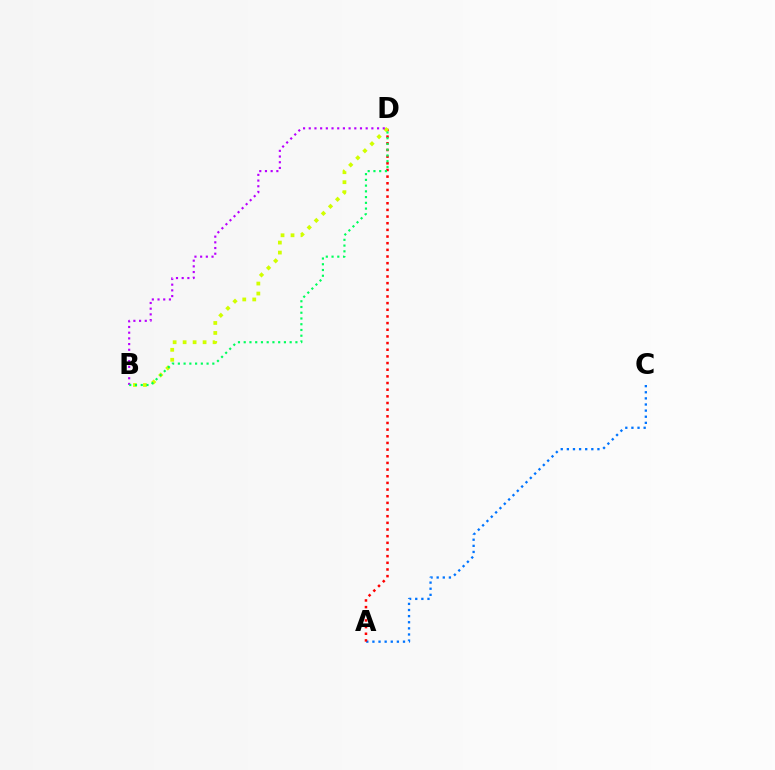{('A', 'C'): [{'color': '#0074ff', 'line_style': 'dotted', 'thickness': 1.66}], ('A', 'D'): [{'color': '#ff0000', 'line_style': 'dotted', 'thickness': 1.81}], ('B', 'D'): [{'color': '#d1ff00', 'line_style': 'dotted', 'thickness': 2.71}, {'color': '#b900ff', 'line_style': 'dotted', 'thickness': 1.55}, {'color': '#00ff5c', 'line_style': 'dotted', 'thickness': 1.56}]}